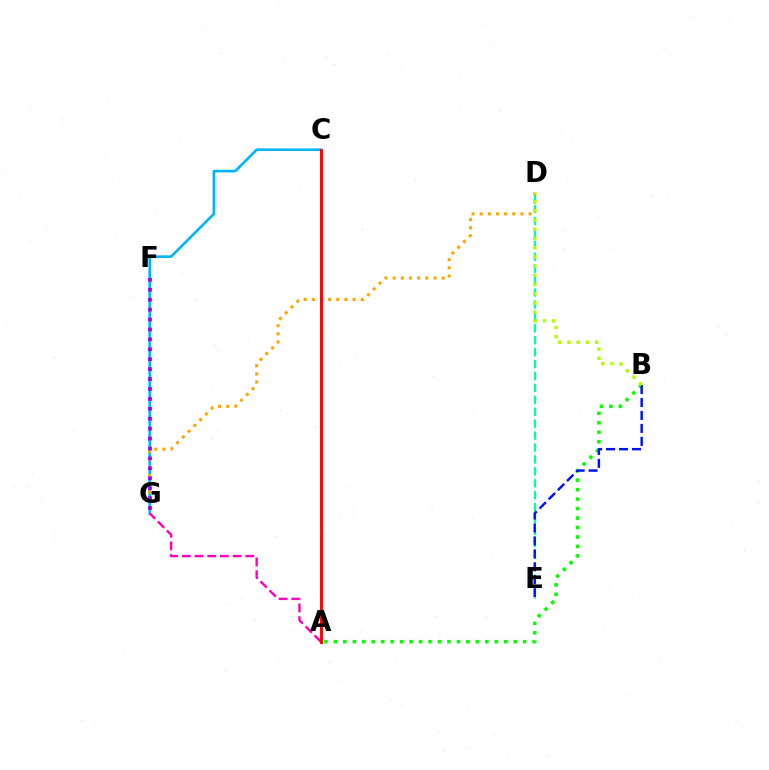{('A', 'B'): [{'color': '#08ff00', 'line_style': 'dotted', 'thickness': 2.57}], ('D', 'E'): [{'color': '#00ff9d', 'line_style': 'dashed', 'thickness': 1.62}], ('C', 'G'): [{'color': '#00b5ff', 'line_style': 'solid', 'thickness': 1.9}], ('D', 'G'): [{'color': '#ffa500', 'line_style': 'dotted', 'thickness': 2.22}], ('A', 'G'): [{'color': '#ff00bd', 'line_style': 'dashed', 'thickness': 1.73}], ('B', 'E'): [{'color': '#0010ff', 'line_style': 'dashed', 'thickness': 1.76}], ('F', 'G'): [{'color': '#9b00ff', 'line_style': 'dotted', 'thickness': 2.69}], ('A', 'C'): [{'color': '#ff0000', 'line_style': 'solid', 'thickness': 2.09}], ('B', 'D'): [{'color': '#b3ff00', 'line_style': 'dotted', 'thickness': 2.5}]}